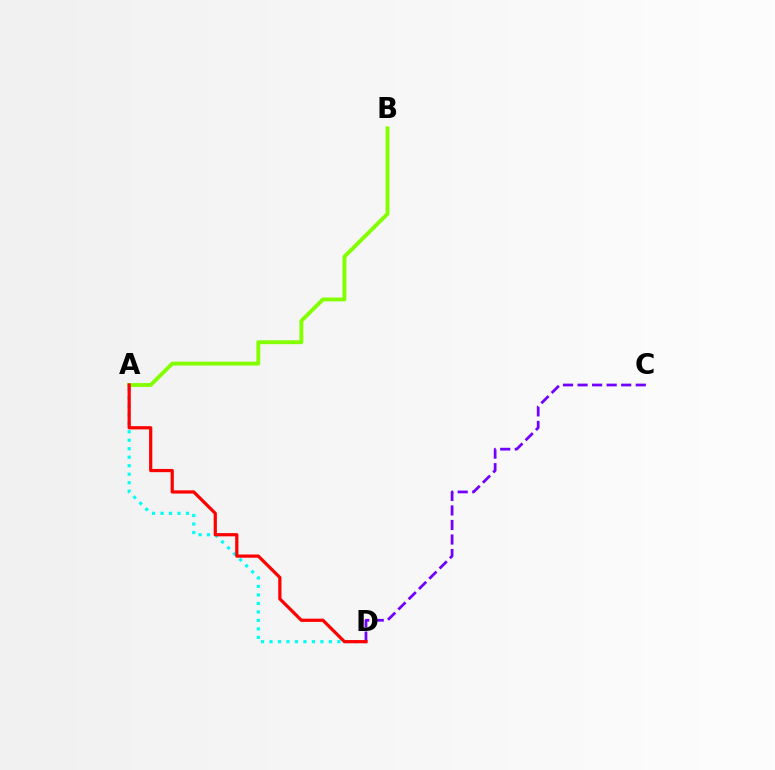{('A', 'D'): [{'color': '#00fff6', 'line_style': 'dotted', 'thickness': 2.31}, {'color': '#ff0000', 'line_style': 'solid', 'thickness': 2.32}], ('A', 'B'): [{'color': '#84ff00', 'line_style': 'solid', 'thickness': 2.8}], ('C', 'D'): [{'color': '#7200ff', 'line_style': 'dashed', 'thickness': 1.98}]}